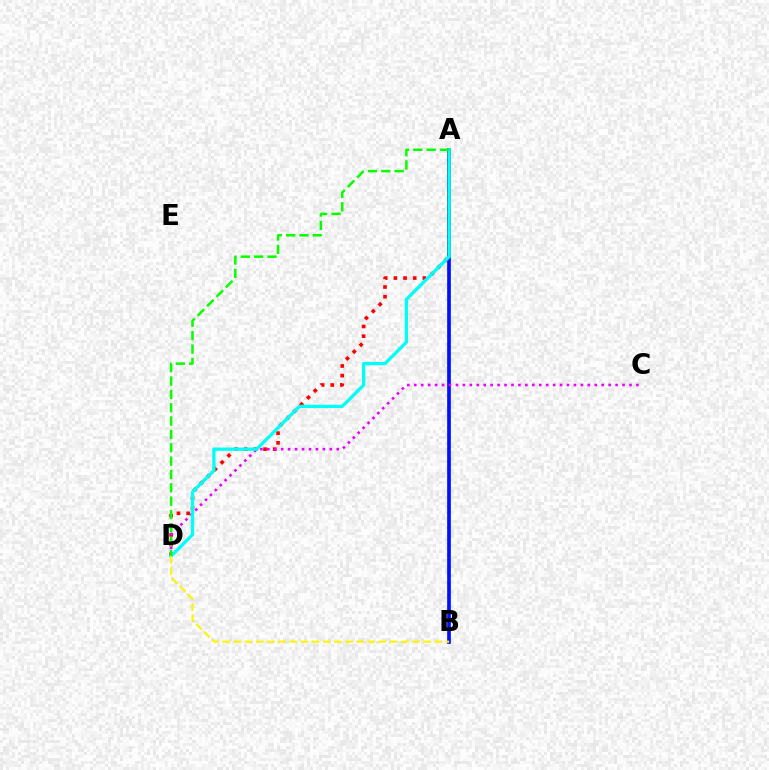{('A', 'B'): [{'color': '#0010ff', 'line_style': 'solid', 'thickness': 2.65}], ('A', 'D'): [{'color': '#ff0000', 'line_style': 'dotted', 'thickness': 2.63}, {'color': '#00fff6', 'line_style': 'solid', 'thickness': 2.37}, {'color': '#08ff00', 'line_style': 'dashed', 'thickness': 1.81}], ('C', 'D'): [{'color': '#ee00ff', 'line_style': 'dotted', 'thickness': 1.89}], ('B', 'D'): [{'color': '#fcf500', 'line_style': 'dashed', 'thickness': 1.52}]}